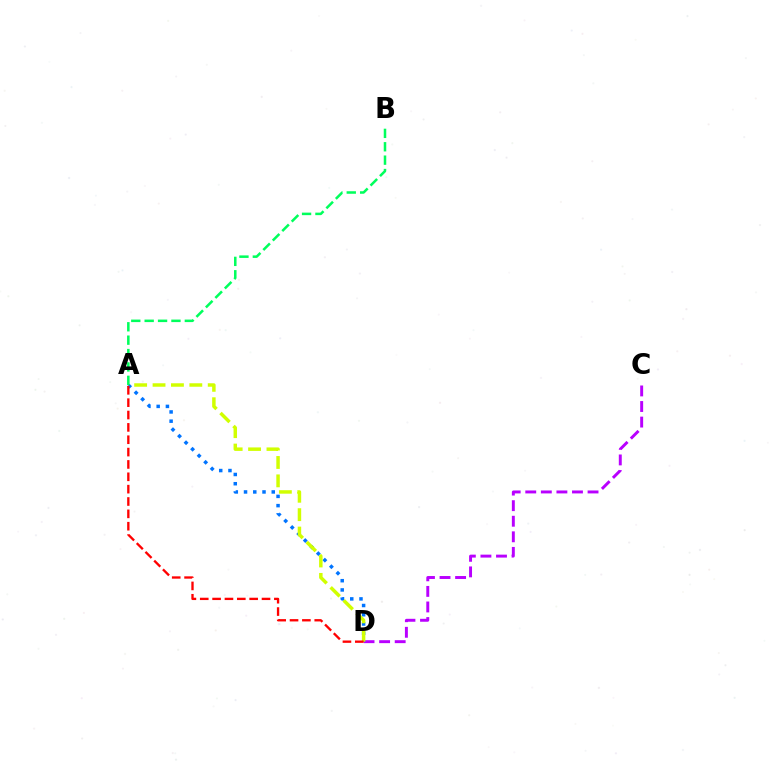{('C', 'D'): [{'color': '#b900ff', 'line_style': 'dashed', 'thickness': 2.12}], ('A', 'D'): [{'color': '#0074ff', 'line_style': 'dotted', 'thickness': 2.51}, {'color': '#d1ff00', 'line_style': 'dashed', 'thickness': 2.5}, {'color': '#ff0000', 'line_style': 'dashed', 'thickness': 1.68}], ('A', 'B'): [{'color': '#00ff5c', 'line_style': 'dashed', 'thickness': 1.82}]}